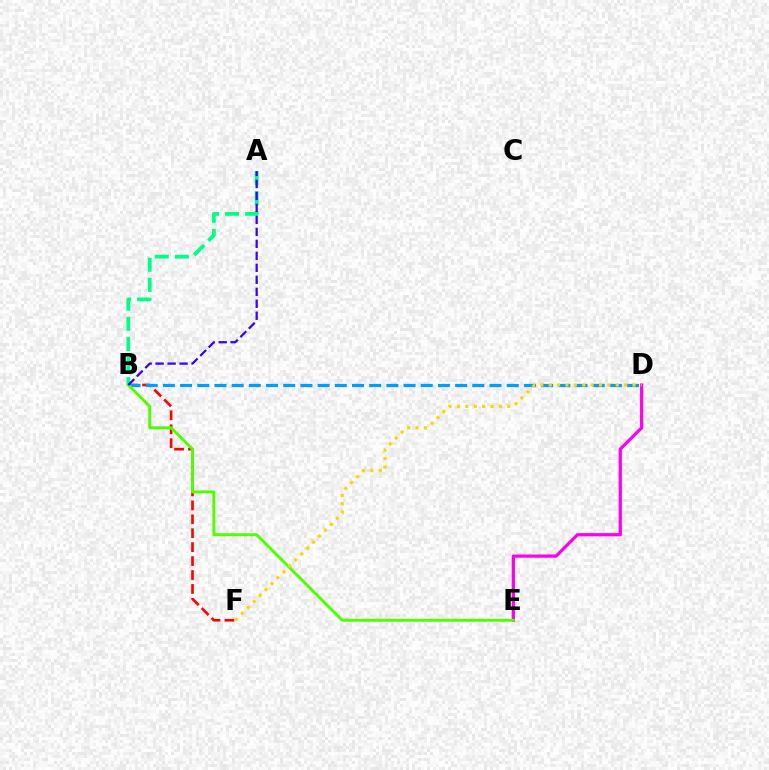{('A', 'B'): [{'color': '#00ff86', 'line_style': 'dashed', 'thickness': 2.73}, {'color': '#3700ff', 'line_style': 'dashed', 'thickness': 1.63}], ('D', 'E'): [{'color': '#ff00ed', 'line_style': 'solid', 'thickness': 2.33}], ('B', 'F'): [{'color': '#ff0000', 'line_style': 'dashed', 'thickness': 1.89}], ('B', 'D'): [{'color': '#009eff', 'line_style': 'dashed', 'thickness': 2.34}], ('B', 'E'): [{'color': '#4fff00', 'line_style': 'solid', 'thickness': 2.11}], ('D', 'F'): [{'color': '#ffd500', 'line_style': 'dotted', 'thickness': 2.28}]}